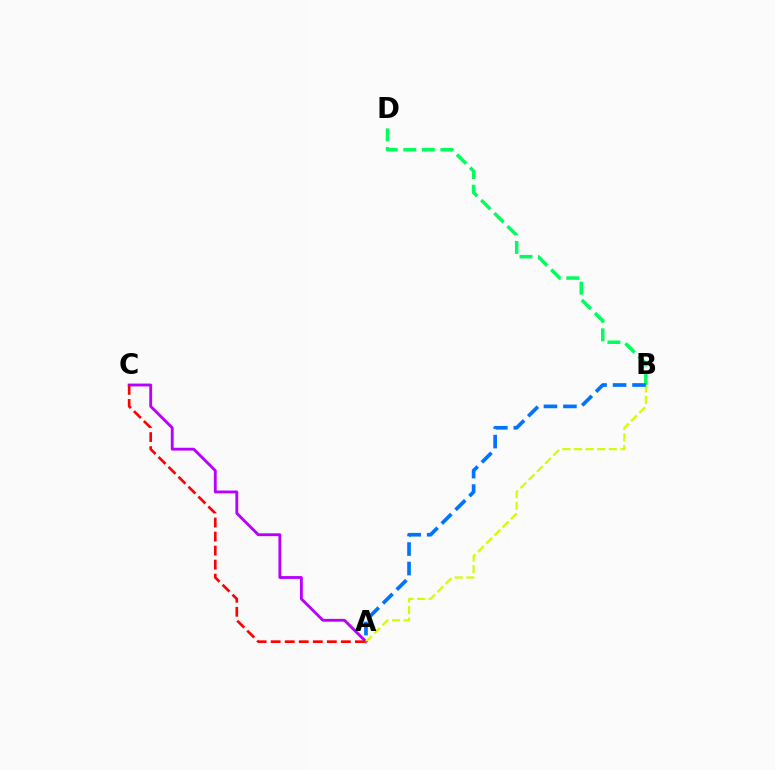{('A', 'C'): [{'color': '#b900ff', 'line_style': 'solid', 'thickness': 2.05}, {'color': '#ff0000', 'line_style': 'dashed', 'thickness': 1.91}], ('B', 'D'): [{'color': '#00ff5c', 'line_style': 'dashed', 'thickness': 2.52}], ('A', 'B'): [{'color': '#d1ff00', 'line_style': 'dashed', 'thickness': 1.58}, {'color': '#0074ff', 'line_style': 'dashed', 'thickness': 2.65}]}